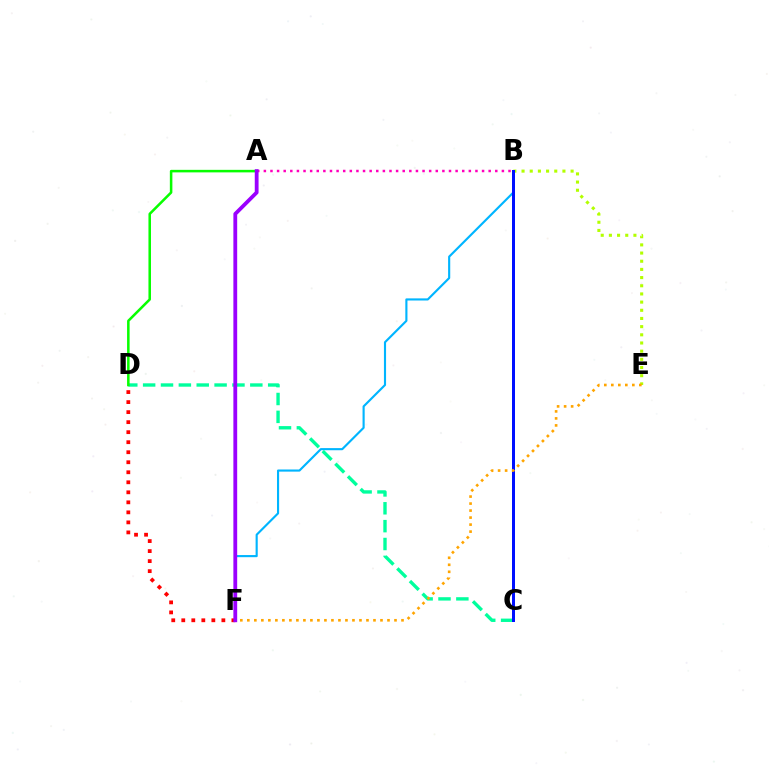{('B', 'F'): [{'color': '#00b5ff', 'line_style': 'solid', 'thickness': 1.54}], ('C', 'D'): [{'color': '#00ff9d', 'line_style': 'dashed', 'thickness': 2.43}], ('B', 'E'): [{'color': '#b3ff00', 'line_style': 'dotted', 'thickness': 2.22}], ('A', 'B'): [{'color': '#ff00bd', 'line_style': 'dotted', 'thickness': 1.8}], ('A', 'D'): [{'color': '#08ff00', 'line_style': 'solid', 'thickness': 1.83}], ('D', 'F'): [{'color': '#ff0000', 'line_style': 'dotted', 'thickness': 2.72}], ('B', 'C'): [{'color': '#0010ff', 'line_style': 'solid', 'thickness': 2.16}], ('E', 'F'): [{'color': '#ffa500', 'line_style': 'dotted', 'thickness': 1.9}], ('A', 'F'): [{'color': '#9b00ff', 'line_style': 'solid', 'thickness': 2.74}]}